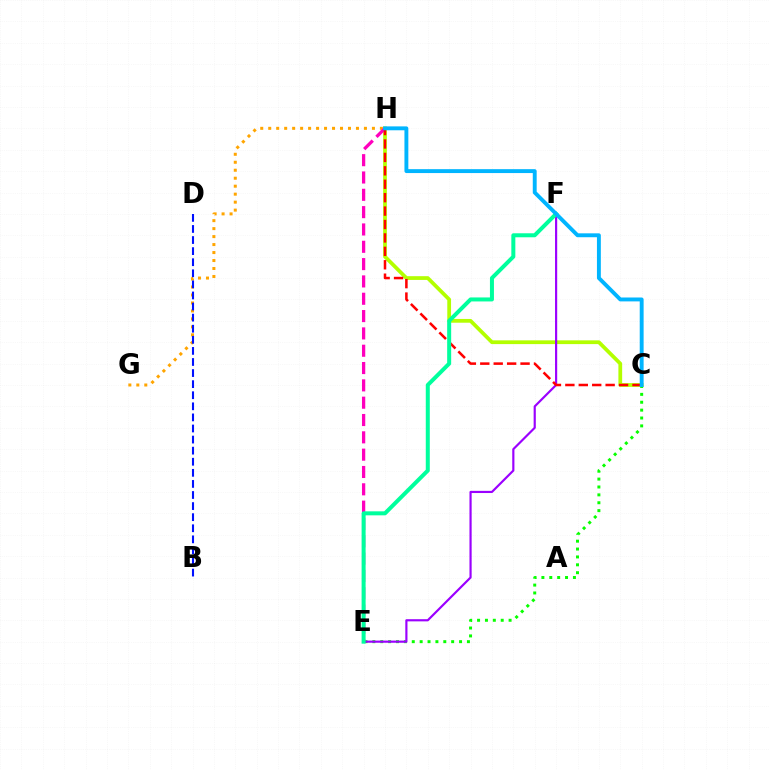{('C', 'E'): [{'color': '#08ff00', 'line_style': 'dotted', 'thickness': 2.14}], ('G', 'H'): [{'color': '#ffa500', 'line_style': 'dotted', 'thickness': 2.17}], ('C', 'H'): [{'color': '#b3ff00', 'line_style': 'solid', 'thickness': 2.71}, {'color': '#ff0000', 'line_style': 'dashed', 'thickness': 1.82}, {'color': '#00b5ff', 'line_style': 'solid', 'thickness': 2.81}], ('E', 'H'): [{'color': '#ff00bd', 'line_style': 'dashed', 'thickness': 2.35}], ('E', 'F'): [{'color': '#9b00ff', 'line_style': 'solid', 'thickness': 1.56}, {'color': '#00ff9d', 'line_style': 'solid', 'thickness': 2.88}], ('B', 'D'): [{'color': '#0010ff', 'line_style': 'dashed', 'thickness': 1.51}]}